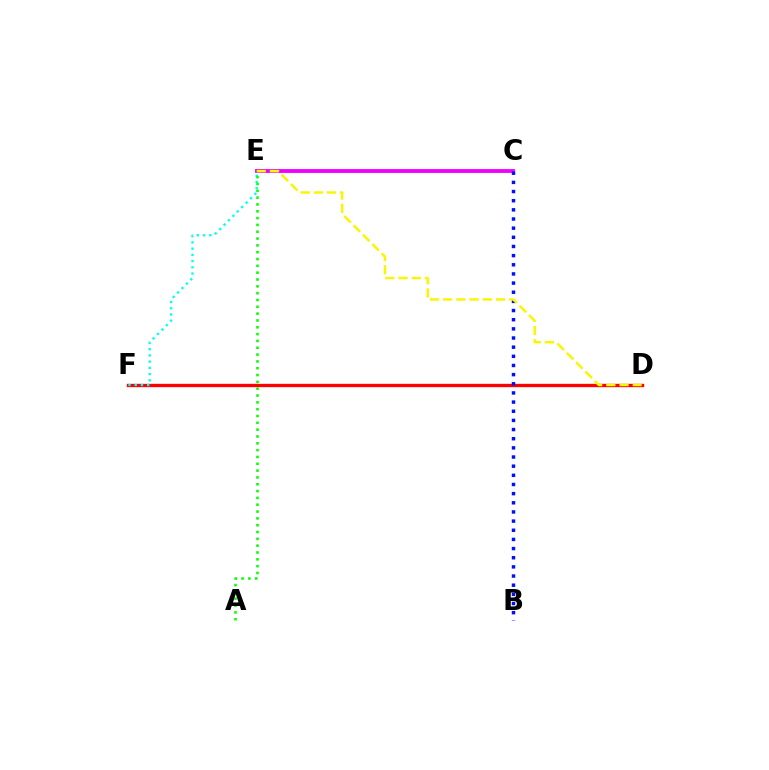{('D', 'F'): [{'color': '#ff0000', 'line_style': 'solid', 'thickness': 2.4}], ('C', 'E'): [{'color': '#ee00ff', 'line_style': 'solid', 'thickness': 2.76}], ('E', 'F'): [{'color': '#00fff6', 'line_style': 'dotted', 'thickness': 1.69}], ('B', 'C'): [{'color': '#0010ff', 'line_style': 'dotted', 'thickness': 2.49}], ('D', 'E'): [{'color': '#fcf500', 'line_style': 'dashed', 'thickness': 1.79}], ('A', 'E'): [{'color': '#08ff00', 'line_style': 'dotted', 'thickness': 1.85}]}